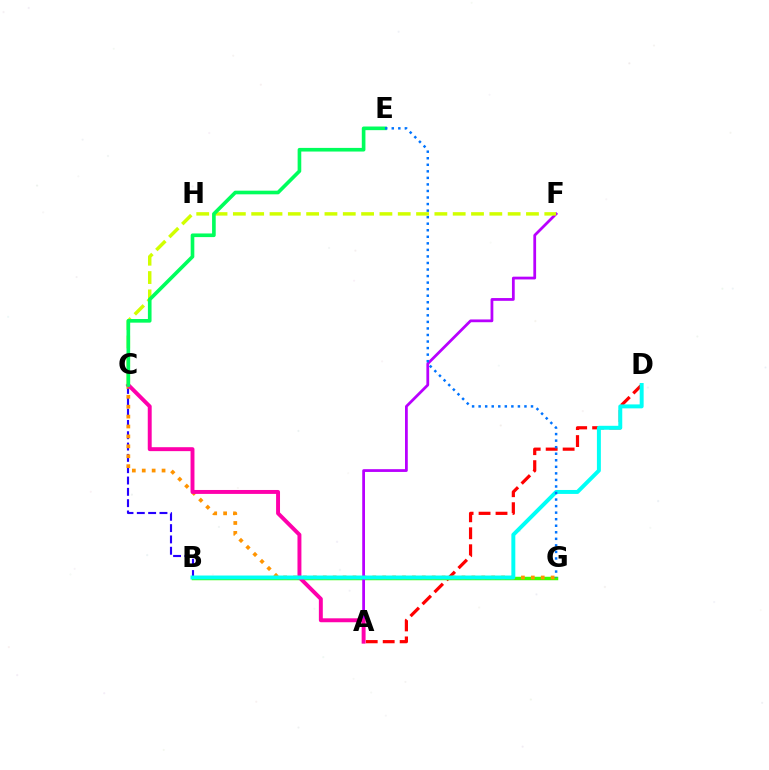{('A', 'D'): [{'color': '#ff0000', 'line_style': 'dashed', 'thickness': 2.3}], ('B', 'G'): [{'color': '#3dff00', 'line_style': 'solid', 'thickness': 2.5}], ('B', 'C'): [{'color': '#2500ff', 'line_style': 'dashed', 'thickness': 1.54}], ('C', 'G'): [{'color': '#ff9400', 'line_style': 'dotted', 'thickness': 2.69}], ('A', 'F'): [{'color': '#b900ff', 'line_style': 'solid', 'thickness': 1.99}], ('A', 'C'): [{'color': '#ff00ac', 'line_style': 'solid', 'thickness': 2.83}], ('C', 'F'): [{'color': '#d1ff00', 'line_style': 'dashed', 'thickness': 2.49}], ('B', 'D'): [{'color': '#00fff6', 'line_style': 'solid', 'thickness': 2.84}], ('C', 'E'): [{'color': '#00ff5c', 'line_style': 'solid', 'thickness': 2.62}], ('E', 'G'): [{'color': '#0074ff', 'line_style': 'dotted', 'thickness': 1.78}]}